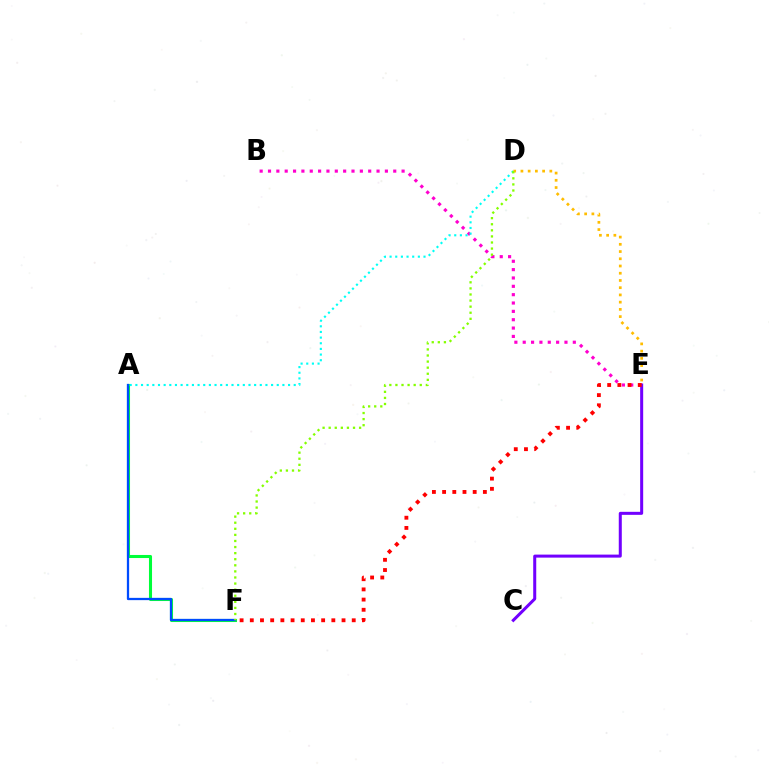{('A', 'F'): [{'color': '#00ff39', 'line_style': 'solid', 'thickness': 2.2}, {'color': '#004bff', 'line_style': 'solid', 'thickness': 1.63}], ('B', 'E'): [{'color': '#ff00cf', 'line_style': 'dotted', 'thickness': 2.27}], ('D', 'E'): [{'color': '#ffbd00', 'line_style': 'dotted', 'thickness': 1.96}], ('C', 'E'): [{'color': '#7200ff', 'line_style': 'solid', 'thickness': 2.17}], ('E', 'F'): [{'color': '#ff0000', 'line_style': 'dotted', 'thickness': 2.77}], ('A', 'D'): [{'color': '#00fff6', 'line_style': 'dotted', 'thickness': 1.54}], ('D', 'F'): [{'color': '#84ff00', 'line_style': 'dotted', 'thickness': 1.65}]}